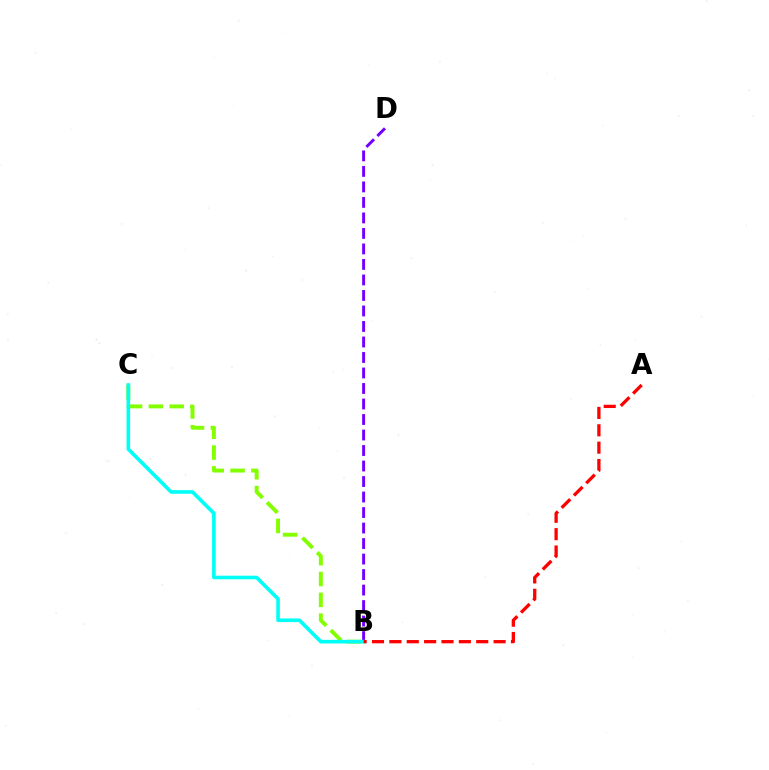{('B', 'C'): [{'color': '#84ff00', 'line_style': 'dashed', 'thickness': 2.83}, {'color': '#00fff6', 'line_style': 'solid', 'thickness': 2.61}], ('B', 'D'): [{'color': '#7200ff', 'line_style': 'dashed', 'thickness': 2.11}], ('A', 'B'): [{'color': '#ff0000', 'line_style': 'dashed', 'thickness': 2.36}]}